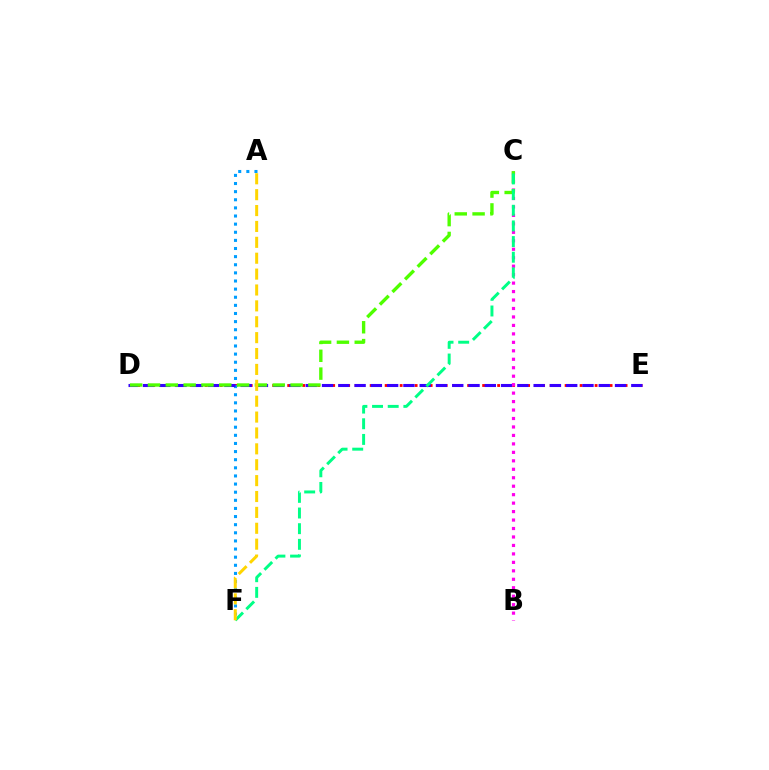{('D', 'E'): [{'color': '#ff0000', 'line_style': 'dotted', 'thickness': 2.04}, {'color': '#3700ff', 'line_style': 'dashed', 'thickness': 2.21}], ('A', 'F'): [{'color': '#009eff', 'line_style': 'dotted', 'thickness': 2.21}, {'color': '#ffd500', 'line_style': 'dashed', 'thickness': 2.16}], ('B', 'C'): [{'color': '#ff00ed', 'line_style': 'dotted', 'thickness': 2.3}], ('C', 'D'): [{'color': '#4fff00', 'line_style': 'dashed', 'thickness': 2.42}], ('C', 'F'): [{'color': '#00ff86', 'line_style': 'dashed', 'thickness': 2.13}]}